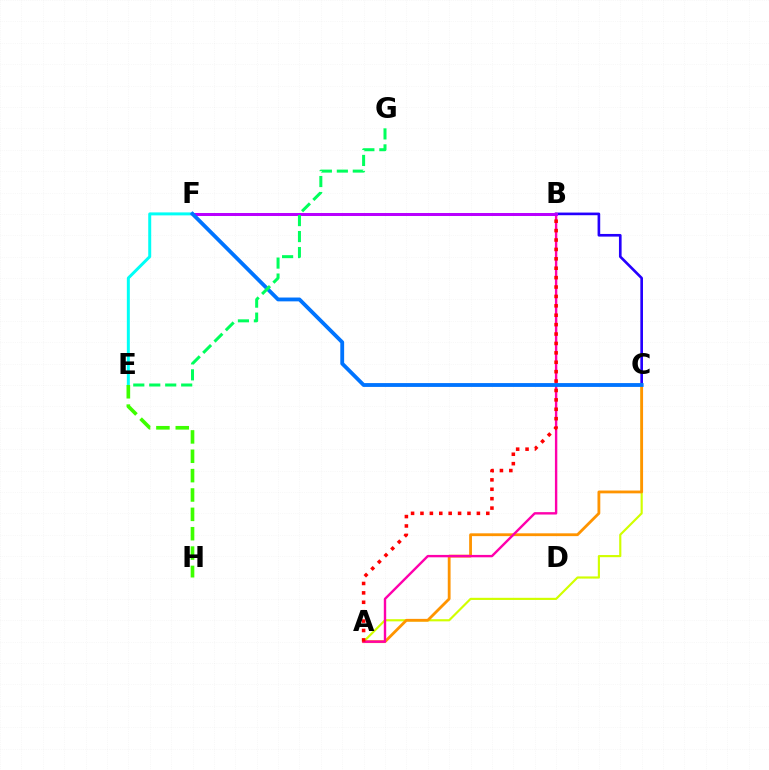{('E', 'F'): [{'color': '#00fff6', 'line_style': 'solid', 'thickness': 2.15}], ('B', 'C'): [{'color': '#2500ff', 'line_style': 'solid', 'thickness': 1.91}], ('A', 'C'): [{'color': '#d1ff00', 'line_style': 'solid', 'thickness': 1.56}, {'color': '#ff9400', 'line_style': 'solid', 'thickness': 2.02}], ('A', 'B'): [{'color': '#ff00ac', 'line_style': 'solid', 'thickness': 1.72}, {'color': '#ff0000', 'line_style': 'dotted', 'thickness': 2.55}], ('E', 'H'): [{'color': '#3dff00', 'line_style': 'dashed', 'thickness': 2.63}], ('B', 'F'): [{'color': '#b900ff', 'line_style': 'solid', 'thickness': 2.17}], ('C', 'F'): [{'color': '#0074ff', 'line_style': 'solid', 'thickness': 2.76}], ('E', 'G'): [{'color': '#00ff5c', 'line_style': 'dashed', 'thickness': 2.17}]}